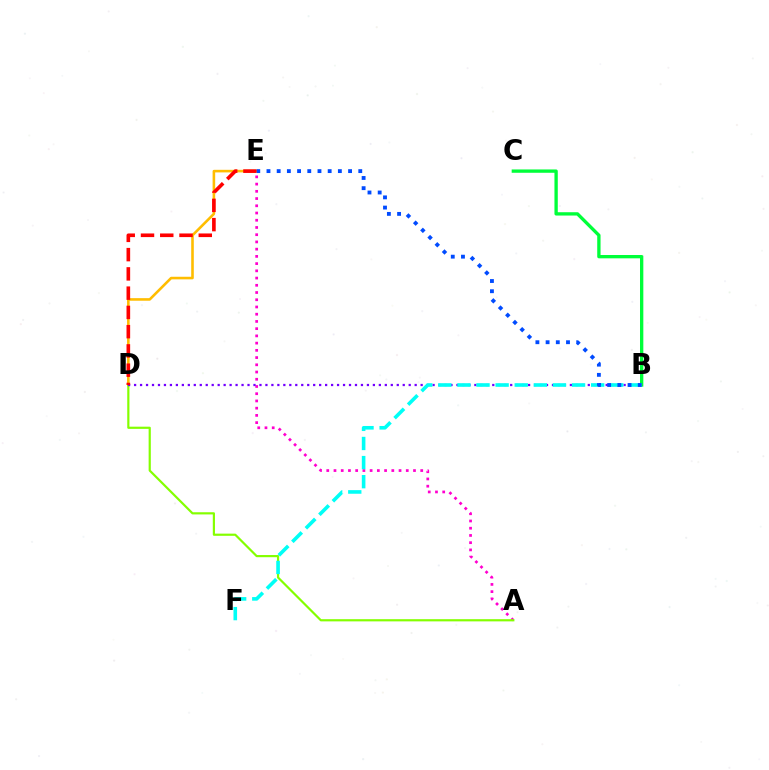{('A', 'E'): [{'color': '#ff00cf', 'line_style': 'dotted', 'thickness': 1.96}], ('D', 'E'): [{'color': '#ffbd00', 'line_style': 'solid', 'thickness': 1.86}, {'color': '#ff0000', 'line_style': 'dashed', 'thickness': 2.62}], ('A', 'D'): [{'color': '#84ff00', 'line_style': 'solid', 'thickness': 1.57}], ('B', 'D'): [{'color': '#7200ff', 'line_style': 'dotted', 'thickness': 1.62}], ('B', 'C'): [{'color': '#00ff39', 'line_style': 'solid', 'thickness': 2.39}], ('B', 'F'): [{'color': '#00fff6', 'line_style': 'dashed', 'thickness': 2.6}], ('B', 'E'): [{'color': '#004bff', 'line_style': 'dotted', 'thickness': 2.77}]}